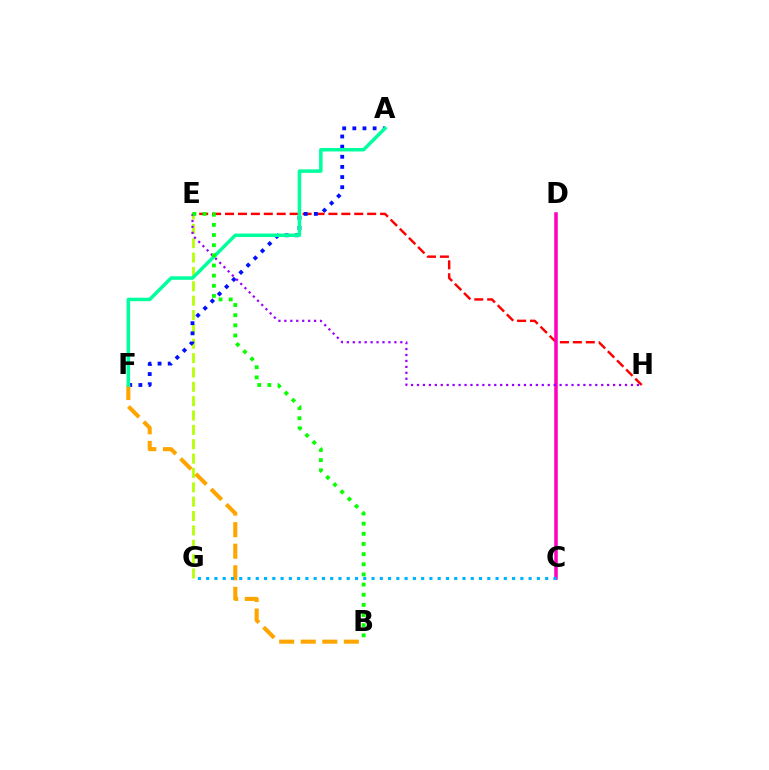{('E', 'H'): [{'color': '#ff0000', 'line_style': 'dashed', 'thickness': 1.76}, {'color': '#9b00ff', 'line_style': 'dotted', 'thickness': 1.61}], ('E', 'G'): [{'color': '#b3ff00', 'line_style': 'dashed', 'thickness': 1.95}], ('A', 'F'): [{'color': '#0010ff', 'line_style': 'dotted', 'thickness': 2.75}, {'color': '#00ff9d', 'line_style': 'solid', 'thickness': 2.52}], ('B', 'F'): [{'color': '#ffa500', 'line_style': 'dashed', 'thickness': 2.93}], ('C', 'D'): [{'color': '#ff00bd', 'line_style': 'solid', 'thickness': 2.53}], ('C', 'G'): [{'color': '#00b5ff', 'line_style': 'dotted', 'thickness': 2.25}], ('B', 'E'): [{'color': '#08ff00', 'line_style': 'dotted', 'thickness': 2.76}]}